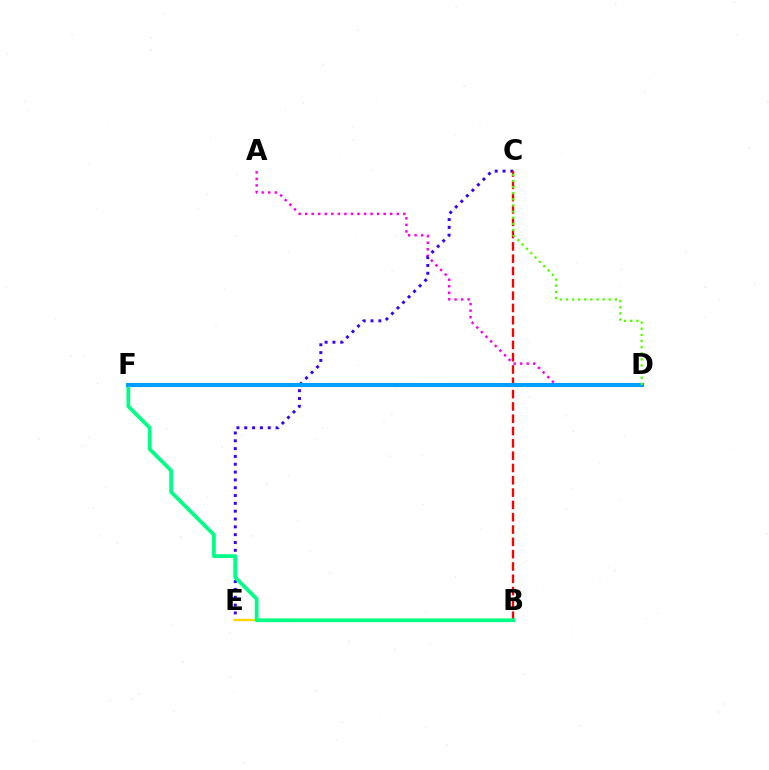{('A', 'D'): [{'color': '#ff00ed', 'line_style': 'dotted', 'thickness': 1.78}], ('C', 'E'): [{'color': '#3700ff', 'line_style': 'dotted', 'thickness': 2.13}], ('B', 'C'): [{'color': '#ff0000', 'line_style': 'dashed', 'thickness': 1.67}], ('B', 'E'): [{'color': '#ffd500', 'line_style': 'solid', 'thickness': 1.67}], ('B', 'F'): [{'color': '#00ff86', 'line_style': 'solid', 'thickness': 2.71}], ('D', 'F'): [{'color': '#009eff', 'line_style': 'solid', 'thickness': 2.92}], ('C', 'D'): [{'color': '#4fff00', 'line_style': 'dotted', 'thickness': 1.66}]}